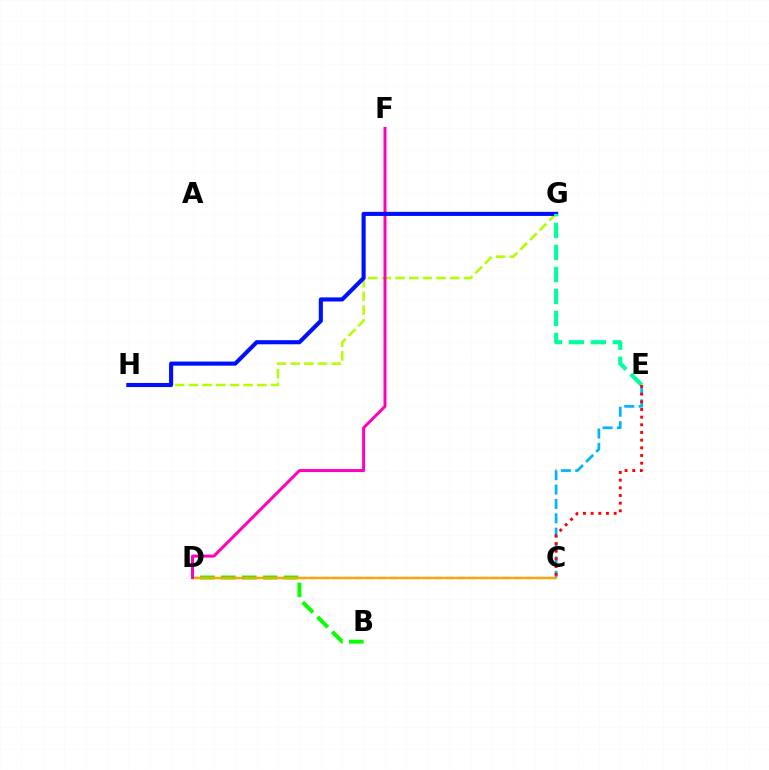{('C', 'E'): [{'color': '#00b5ff', 'line_style': 'dashed', 'thickness': 1.95}, {'color': '#ff0000', 'line_style': 'dotted', 'thickness': 2.08}], ('C', 'D'): [{'color': '#9b00ff', 'line_style': 'dashed', 'thickness': 1.54}, {'color': '#ffa500', 'line_style': 'solid', 'thickness': 1.71}], ('G', 'H'): [{'color': '#b3ff00', 'line_style': 'dashed', 'thickness': 1.86}, {'color': '#0010ff', 'line_style': 'solid', 'thickness': 2.96}], ('B', 'D'): [{'color': '#08ff00', 'line_style': 'dashed', 'thickness': 2.84}], ('D', 'F'): [{'color': '#ff00bd', 'line_style': 'solid', 'thickness': 2.15}], ('E', 'G'): [{'color': '#00ff9d', 'line_style': 'dashed', 'thickness': 2.99}]}